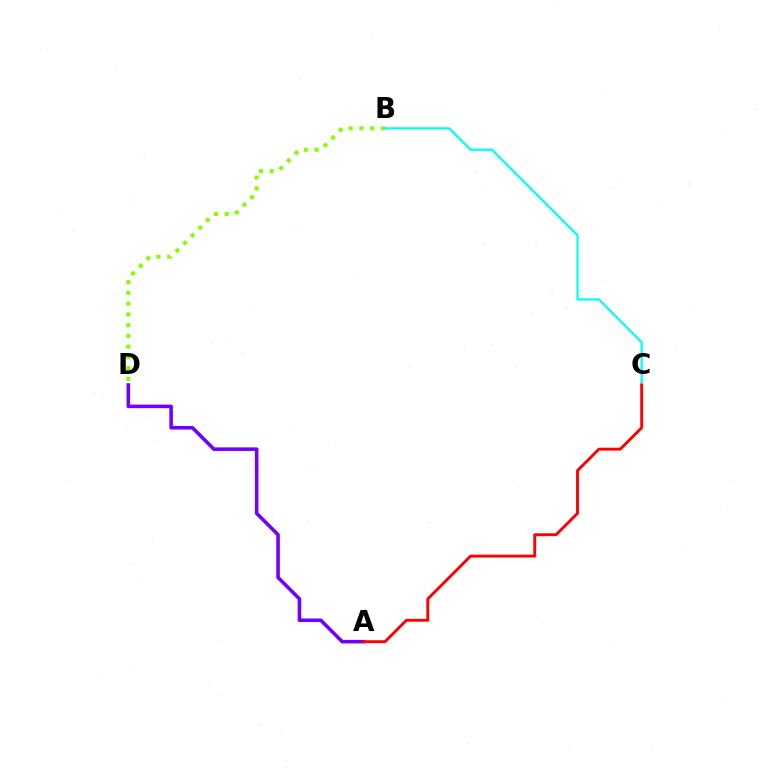{('A', 'D'): [{'color': '#7200ff', 'line_style': 'solid', 'thickness': 2.58}], ('B', 'D'): [{'color': '#84ff00', 'line_style': 'dotted', 'thickness': 2.92}], ('B', 'C'): [{'color': '#00fff6', 'line_style': 'solid', 'thickness': 1.59}], ('A', 'C'): [{'color': '#ff0000', 'line_style': 'solid', 'thickness': 2.08}]}